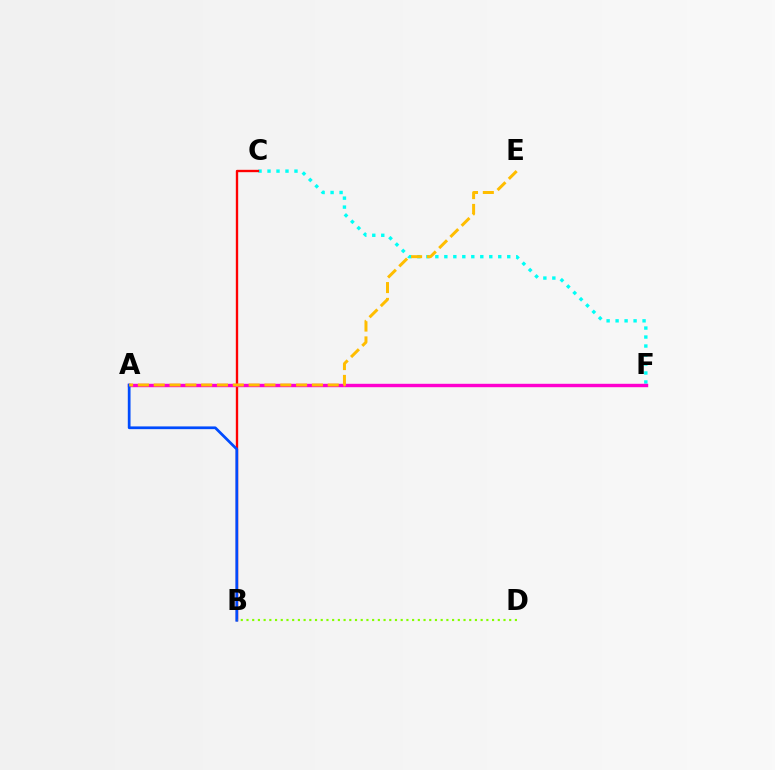{('A', 'F'): [{'color': '#7200ff', 'line_style': 'dotted', 'thickness': 1.9}, {'color': '#00ff39', 'line_style': 'solid', 'thickness': 2.12}, {'color': '#ff00cf', 'line_style': 'solid', 'thickness': 2.45}], ('C', 'F'): [{'color': '#00fff6', 'line_style': 'dotted', 'thickness': 2.44}], ('B', 'C'): [{'color': '#ff0000', 'line_style': 'solid', 'thickness': 1.7}], ('A', 'B'): [{'color': '#004bff', 'line_style': 'solid', 'thickness': 1.97}], ('B', 'D'): [{'color': '#84ff00', 'line_style': 'dotted', 'thickness': 1.55}], ('A', 'E'): [{'color': '#ffbd00', 'line_style': 'dashed', 'thickness': 2.15}]}